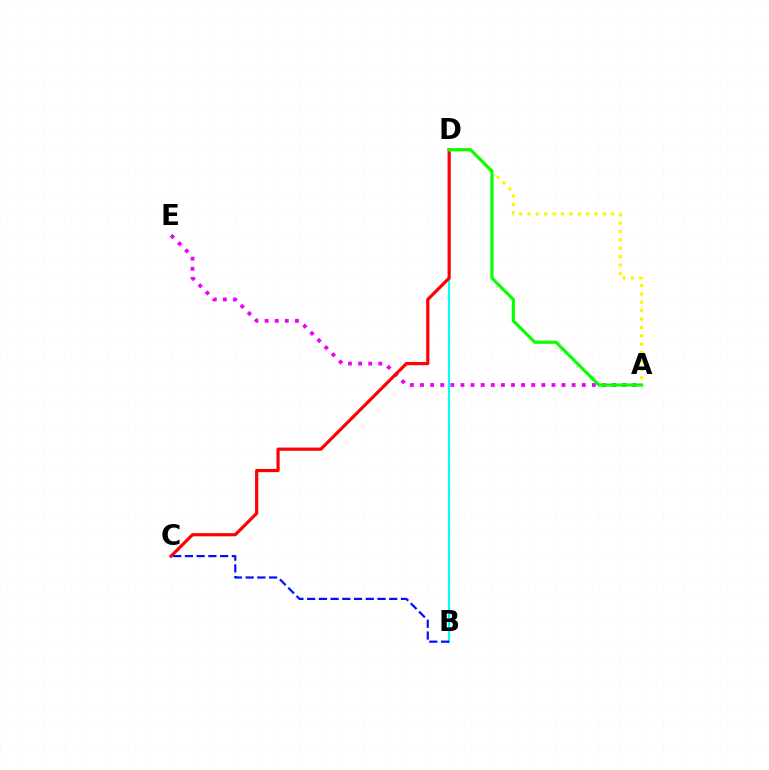{('A', 'E'): [{'color': '#ee00ff', 'line_style': 'dotted', 'thickness': 2.75}], ('B', 'D'): [{'color': '#00fff6', 'line_style': 'solid', 'thickness': 1.54}], ('C', 'D'): [{'color': '#ff0000', 'line_style': 'solid', 'thickness': 2.29}], ('A', 'D'): [{'color': '#fcf500', 'line_style': 'dotted', 'thickness': 2.28}, {'color': '#08ff00', 'line_style': 'solid', 'thickness': 2.27}], ('B', 'C'): [{'color': '#0010ff', 'line_style': 'dashed', 'thickness': 1.59}]}